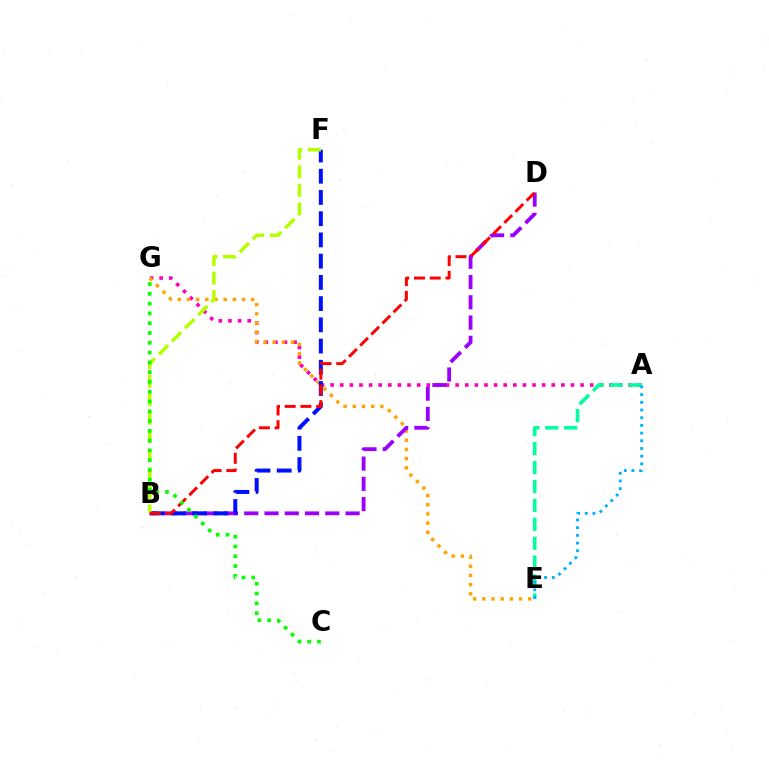{('A', 'G'): [{'color': '#ff00bd', 'line_style': 'dotted', 'thickness': 2.61}], ('A', 'E'): [{'color': '#00ff9d', 'line_style': 'dashed', 'thickness': 2.57}, {'color': '#00b5ff', 'line_style': 'dotted', 'thickness': 2.09}], ('E', 'G'): [{'color': '#ffa500', 'line_style': 'dotted', 'thickness': 2.49}], ('B', 'D'): [{'color': '#9b00ff', 'line_style': 'dashed', 'thickness': 2.75}, {'color': '#ff0000', 'line_style': 'dashed', 'thickness': 2.14}], ('B', 'F'): [{'color': '#0010ff', 'line_style': 'dashed', 'thickness': 2.88}, {'color': '#b3ff00', 'line_style': 'dashed', 'thickness': 2.52}], ('C', 'G'): [{'color': '#08ff00', 'line_style': 'dotted', 'thickness': 2.66}]}